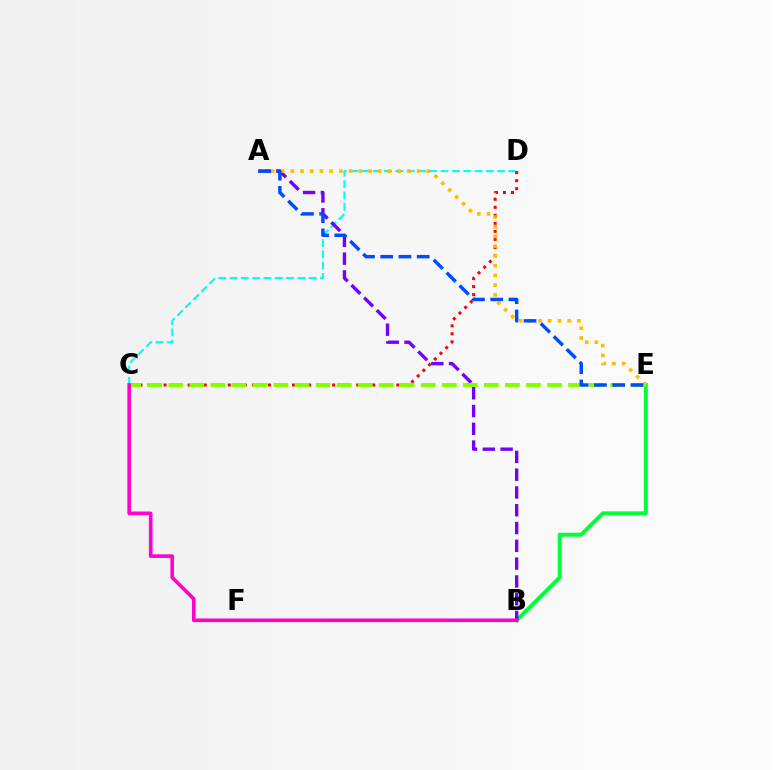{('C', 'D'): [{'color': '#00fff6', 'line_style': 'dashed', 'thickness': 1.54}, {'color': '#ff0000', 'line_style': 'dotted', 'thickness': 2.18}], ('B', 'E'): [{'color': '#00ff39', 'line_style': 'solid', 'thickness': 2.86}], ('A', 'B'): [{'color': '#7200ff', 'line_style': 'dashed', 'thickness': 2.42}], ('A', 'E'): [{'color': '#ffbd00', 'line_style': 'dotted', 'thickness': 2.64}, {'color': '#004bff', 'line_style': 'dashed', 'thickness': 2.48}], ('C', 'E'): [{'color': '#84ff00', 'line_style': 'dashed', 'thickness': 2.86}], ('B', 'C'): [{'color': '#ff00cf', 'line_style': 'solid', 'thickness': 2.62}]}